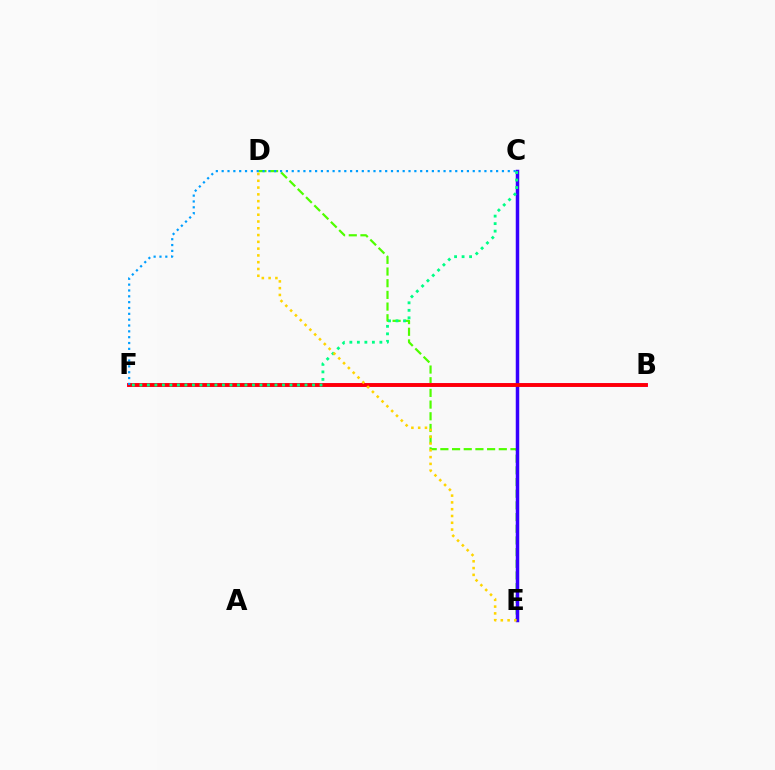{('D', 'E'): [{'color': '#4fff00', 'line_style': 'dashed', 'thickness': 1.59}, {'color': '#ffd500', 'line_style': 'dotted', 'thickness': 1.84}], ('B', 'F'): [{'color': '#ff00ed', 'line_style': 'solid', 'thickness': 2.79}, {'color': '#ff0000', 'line_style': 'solid', 'thickness': 2.69}], ('C', 'E'): [{'color': '#3700ff', 'line_style': 'solid', 'thickness': 2.51}], ('C', 'F'): [{'color': '#00ff86', 'line_style': 'dotted', 'thickness': 2.04}, {'color': '#009eff', 'line_style': 'dotted', 'thickness': 1.59}]}